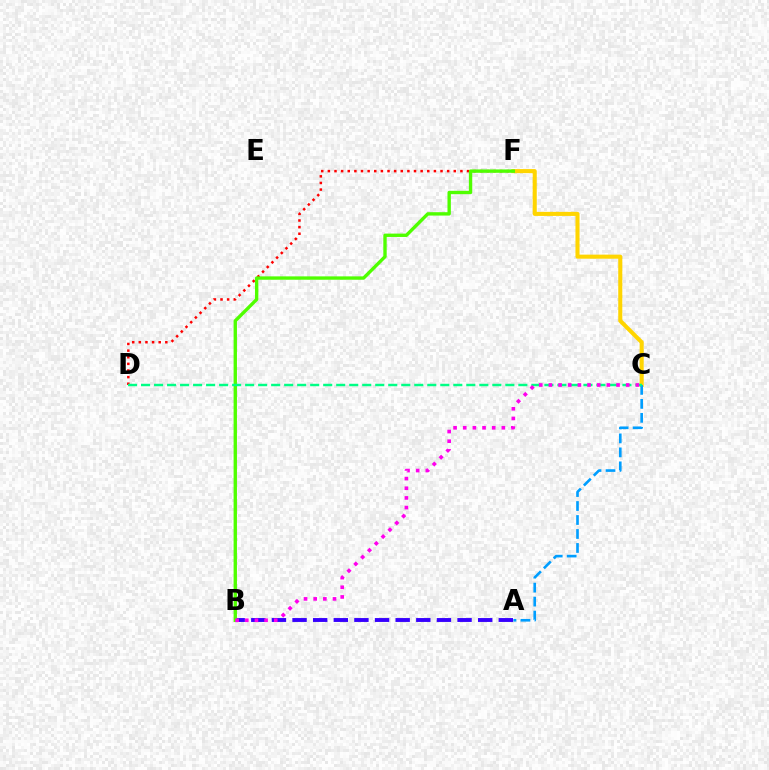{('A', 'B'): [{'color': '#3700ff', 'line_style': 'dashed', 'thickness': 2.8}], ('C', 'F'): [{'color': '#ffd500', 'line_style': 'solid', 'thickness': 2.93}], ('D', 'F'): [{'color': '#ff0000', 'line_style': 'dotted', 'thickness': 1.8}], ('B', 'F'): [{'color': '#4fff00', 'line_style': 'solid', 'thickness': 2.43}], ('A', 'C'): [{'color': '#009eff', 'line_style': 'dashed', 'thickness': 1.9}], ('C', 'D'): [{'color': '#00ff86', 'line_style': 'dashed', 'thickness': 1.77}], ('B', 'C'): [{'color': '#ff00ed', 'line_style': 'dotted', 'thickness': 2.62}]}